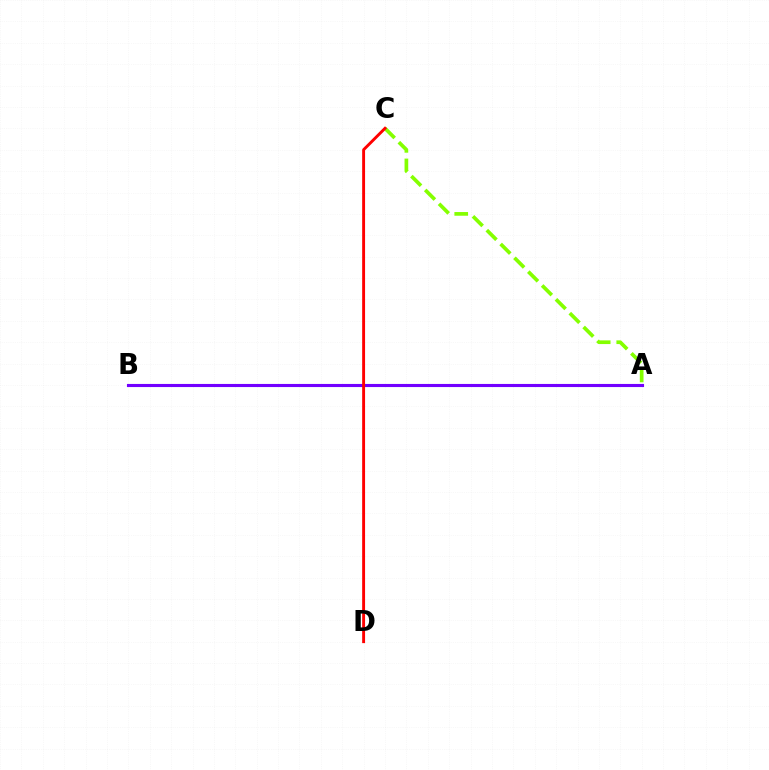{('A', 'C'): [{'color': '#84ff00', 'line_style': 'dashed', 'thickness': 2.66}], ('A', 'B'): [{'color': '#00fff6', 'line_style': 'solid', 'thickness': 1.98}, {'color': '#7200ff', 'line_style': 'solid', 'thickness': 2.24}], ('C', 'D'): [{'color': '#ff0000', 'line_style': 'solid', 'thickness': 2.09}]}